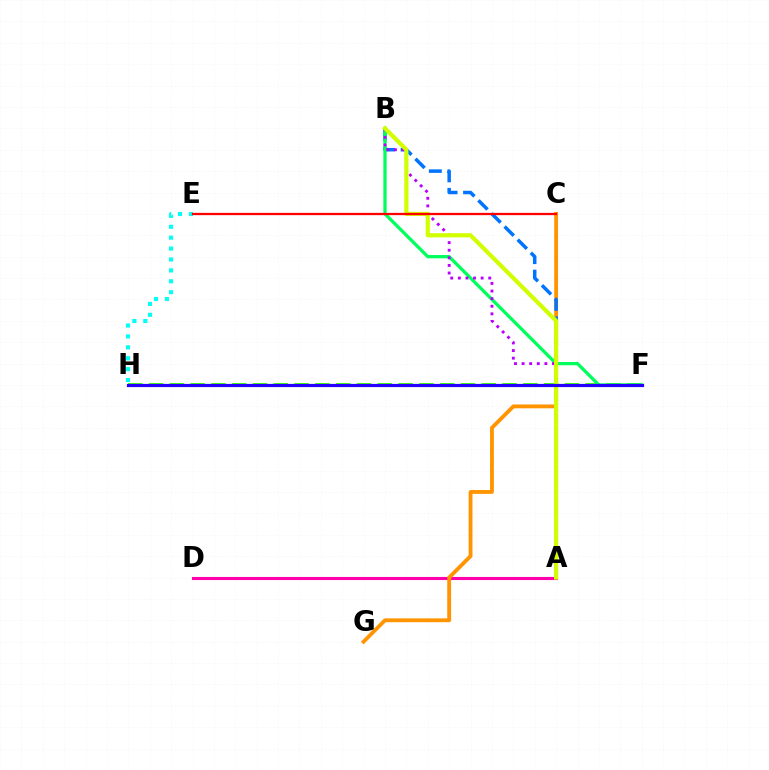{('A', 'D'): [{'color': '#ff00ac', 'line_style': 'solid', 'thickness': 2.24}], ('F', 'H'): [{'color': '#3dff00', 'line_style': 'dashed', 'thickness': 2.82}, {'color': '#2500ff', 'line_style': 'solid', 'thickness': 2.29}], ('C', 'G'): [{'color': '#ff9400', 'line_style': 'solid', 'thickness': 2.75}], ('A', 'B'): [{'color': '#0074ff', 'line_style': 'dashed', 'thickness': 2.52}, {'color': '#b900ff', 'line_style': 'dotted', 'thickness': 2.06}, {'color': '#d1ff00', 'line_style': 'solid', 'thickness': 2.99}], ('E', 'H'): [{'color': '#00fff6', 'line_style': 'dotted', 'thickness': 2.96}], ('B', 'F'): [{'color': '#00ff5c', 'line_style': 'solid', 'thickness': 2.35}], ('C', 'E'): [{'color': '#ff0000', 'line_style': 'solid', 'thickness': 1.64}]}